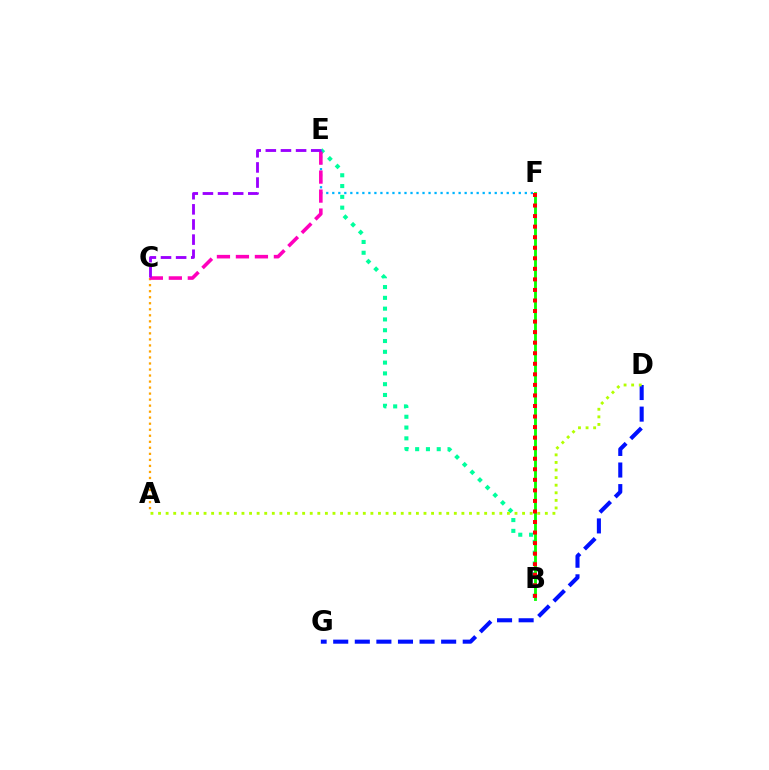{('B', 'E'): [{'color': '#00ff9d', 'line_style': 'dotted', 'thickness': 2.93}], ('D', 'G'): [{'color': '#0010ff', 'line_style': 'dashed', 'thickness': 2.93}], ('E', 'F'): [{'color': '#00b5ff', 'line_style': 'dotted', 'thickness': 1.63}], ('A', 'C'): [{'color': '#ffa500', 'line_style': 'dotted', 'thickness': 1.64}], ('B', 'F'): [{'color': '#08ff00', 'line_style': 'solid', 'thickness': 2.05}, {'color': '#ff0000', 'line_style': 'dotted', 'thickness': 2.87}], ('C', 'E'): [{'color': '#ff00bd', 'line_style': 'dashed', 'thickness': 2.58}, {'color': '#9b00ff', 'line_style': 'dashed', 'thickness': 2.06}], ('A', 'D'): [{'color': '#b3ff00', 'line_style': 'dotted', 'thickness': 2.06}]}